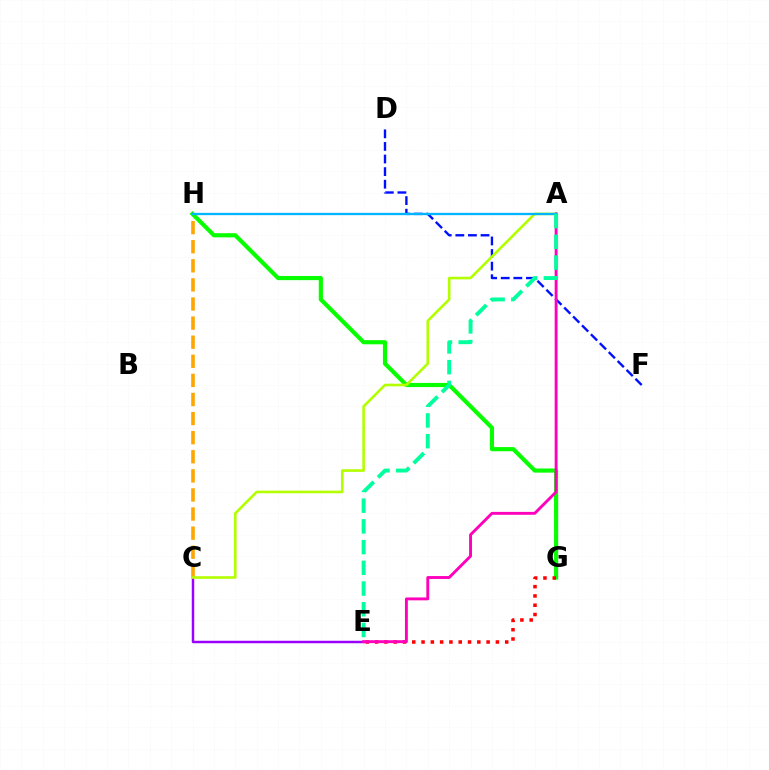{('C', 'H'): [{'color': '#ffa500', 'line_style': 'dashed', 'thickness': 2.59}], ('D', 'F'): [{'color': '#0010ff', 'line_style': 'dashed', 'thickness': 1.71}], ('G', 'H'): [{'color': '#08ff00', 'line_style': 'solid', 'thickness': 2.99}], ('E', 'G'): [{'color': '#ff0000', 'line_style': 'dotted', 'thickness': 2.53}], ('C', 'E'): [{'color': '#9b00ff', 'line_style': 'solid', 'thickness': 1.77}], ('A', 'C'): [{'color': '#b3ff00', 'line_style': 'solid', 'thickness': 1.88}], ('A', 'E'): [{'color': '#ff00bd', 'line_style': 'solid', 'thickness': 2.08}, {'color': '#00ff9d', 'line_style': 'dashed', 'thickness': 2.81}], ('A', 'H'): [{'color': '#00b5ff', 'line_style': 'solid', 'thickness': 1.66}]}